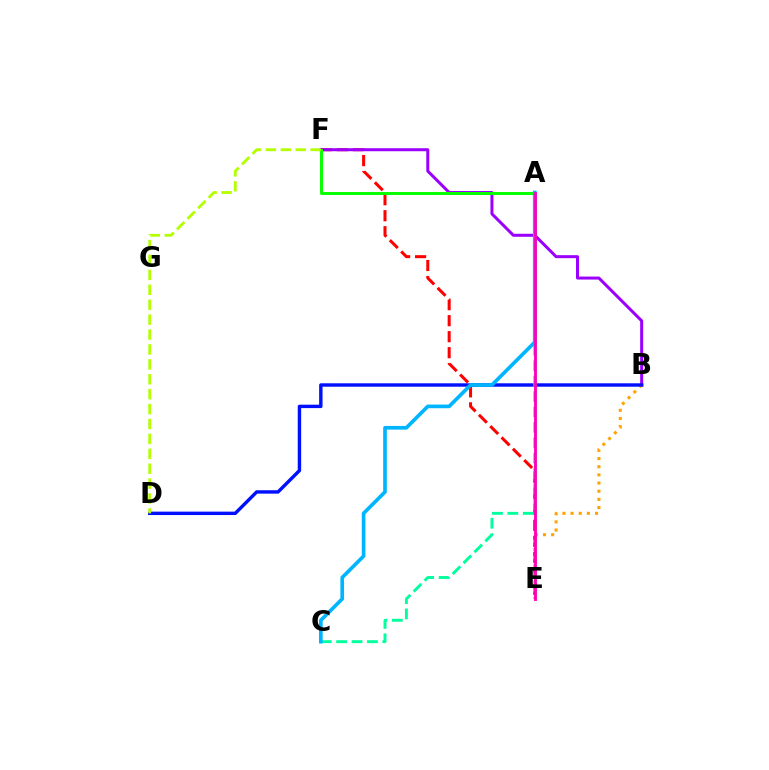{('E', 'F'): [{'color': '#ff0000', 'line_style': 'dashed', 'thickness': 2.17}], ('B', 'F'): [{'color': '#9b00ff', 'line_style': 'solid', 'thickness': 2.16}], ('B', 'E'): [{'color': '#ffa500', 'line_style': 'dotted', 'thickness': 2.22}], ('B', 'D'): [{'color': '#0010ff', 'line_style': 'solid', 'thickness': 2.46}], ('A', 'F'): [{'color': '#08ff00', 'line_style': 'solid', 'thickness': 2.14}], ('A', 'C'): [{'color': '#00ff9d', 'line_style': 'dashed', 'thickness': 2.09}, {'color': '#00b5ff', 'line_style': 'solid', 'thickness': 2.64}], ('A', 'E'): [{'color': '#ff00bd', 'line_style': 'solid', 'thickness': 2.05}], ('D', 'F'): [{'color': '#b3ff00', 'line_style': 'dashed', 'thickness': 2.03}]}